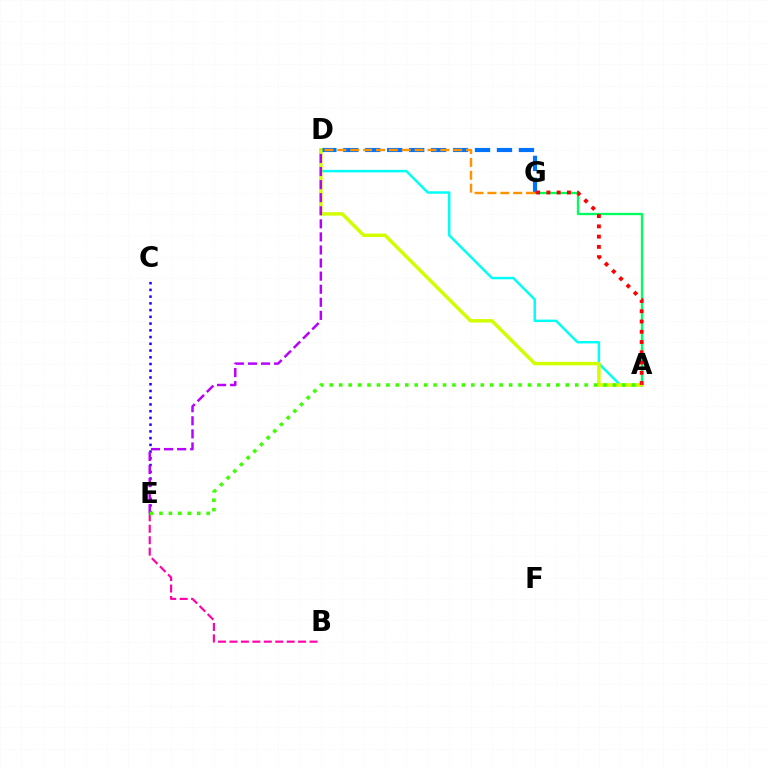{('A', 'D'): [{'color': '#00fff6', 'line_style': 'solid', 'thickness': 1.77}, {'color': '#d1ff00', 'line_style': 'solid', 'thickness': 2.5}], ('A', 'G'): [{'color': '#00ff5c', 'line_style': 'solid', 'thickness': 1.67}, {'color': '#ff0000', 'line_style': 'dotted', 'thickness': 2.79}], ('D', 'G'): [{'color': '#0074ff', 'line_style': 'dashed', 'thickness': 2.98}, {'color': '#ff9400', 'line_style': 'dashed', 'thickness': 1.75}], ('C', 'E'): [{'color': '#2500ff', 'line_style': 'dotted', 'thickness': 1.83}], ('D', 'E'): [{'color': '#b900ff', 'line_style': 'dashed', 'thickness': 1.78}], ('B', 'E'): [{'color': '#ff00ac', 'line_style': 'dashed', 'thickness': 1.55}], ('A', 'E'): [{'color': '#3dff00', 'line_style': 'dotted', 'thickness': 2.56}]}